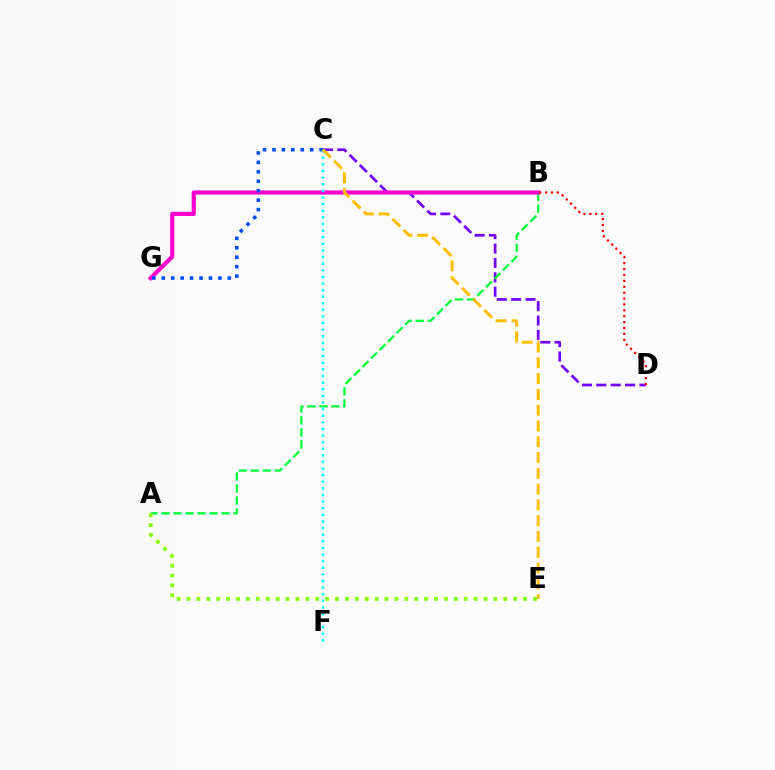{('C', 'D'): [{'color': '#7200ff', 'line_style': 'dashed', 'thickness': 1.95}], ('A', 'B'): [{'color': '#00ff39', 'line_style': 'dashed', 'thickness': 1.63}], ('B', 'G'): [{'color': '#ff00cf', 'line_style': 'solid', 'thickness': 2.98}], ('A', 'E'): [{'color': '#84ff00', 'line_style': 'dotted', 'thickness': 2.69}], ('C', 'G'): [{'color': '#004bff', 'line_style': 'dotted', 'thickness': 2.56}], ('B', 'D'): [{'color': '#ff0000', 'line_style': 'dotted', 'thickness': 1.6}], ('C', 'F'): [{'color': '#00fff6', 'line_style': 'dotted', 'thickness': 1.8}], ('C', 'E'): [{'color': '#ffbd00', 'line_style': 'dashed', 'thickness': 2.15}]}